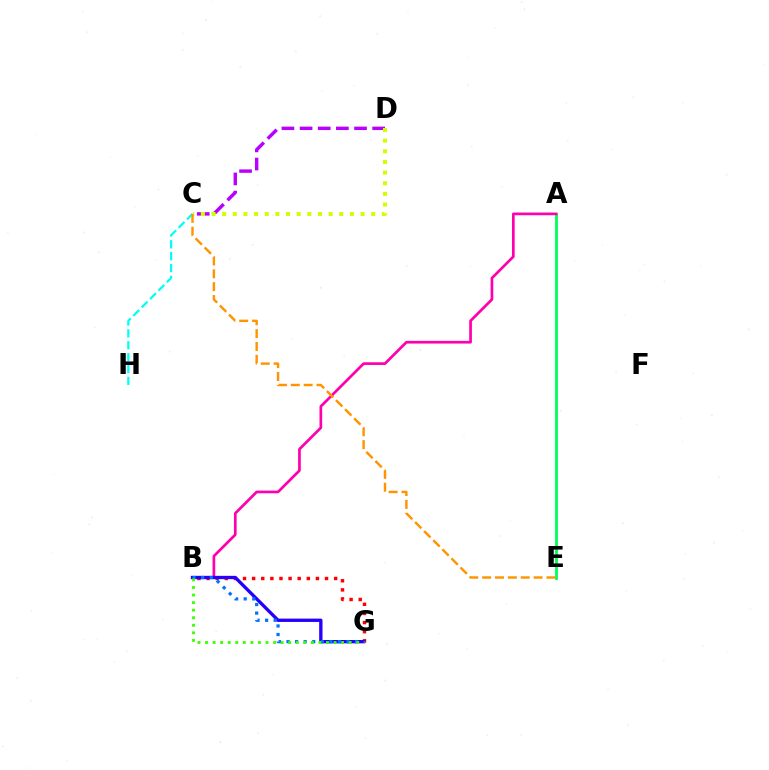{('A', 'E'): [{'color': '#00ff5c', 'line_style': 'solid', 'thickness': 2.03}], ('C', 'H'): [{'color': '#00fff6', 'line_style': 'dashed', 'thickness': 1.61}], ('C', 'D'): [{'color': '#b900ff', 'line_style': 'dashed', 'thickness': 2.47}, {'color': '#d1ff00', 'line_style': 'dotted', 'thickness': 2.89}], ('B', 'G'): [{'color': '#ff0000', 'line_style': 'dotted', 'thickness': 2.48}, {'color': '#2500ff', 'line_style': 'solid', 'thickness': 2.4}, {'color': '#0074ff', 'line_style': 'dotted', 'thickness': 2.33}, {'color': '#3dff00', 'line_style': 'dotted', 'thickness': 2.05}], ('A', 'B'): [{'color': '#ff00ac', 'line_style': 'solid', 'thickness': 1.94}], ('C', 'E'): [{'color': '#ff9400', 'line_style': 'dashed', 'thickness': 1.75}]}